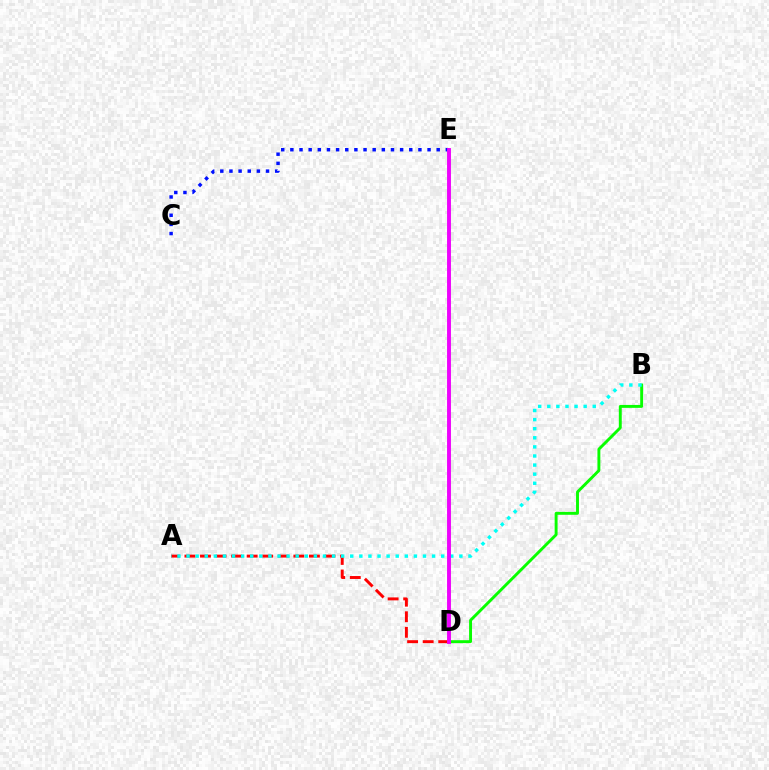{('C', 'E'): [{'color': '#0010ff', 'line_style': 'dotted', 'thickness': 2.48}], ('A', 'D'): [{'color': '#ff0000', 'line_style': 'dashed', 'thickness': 2.11}], ('D', 'E'): [{'color': '#fcf500', 'line_style': 'solid', 'thickness': 1.75}, {'color': '#ee00ff', 'line_style': 'solid', 'thickness': 2.8}], ('B', 'D'): [{'color': '#08ff00', 'line_style': 'solid', 'thickness': 2.1}], ('A', 'B'): [{'color': '#00fff6', 'line_style': 'dotted', 'thickness': 2.47}]}